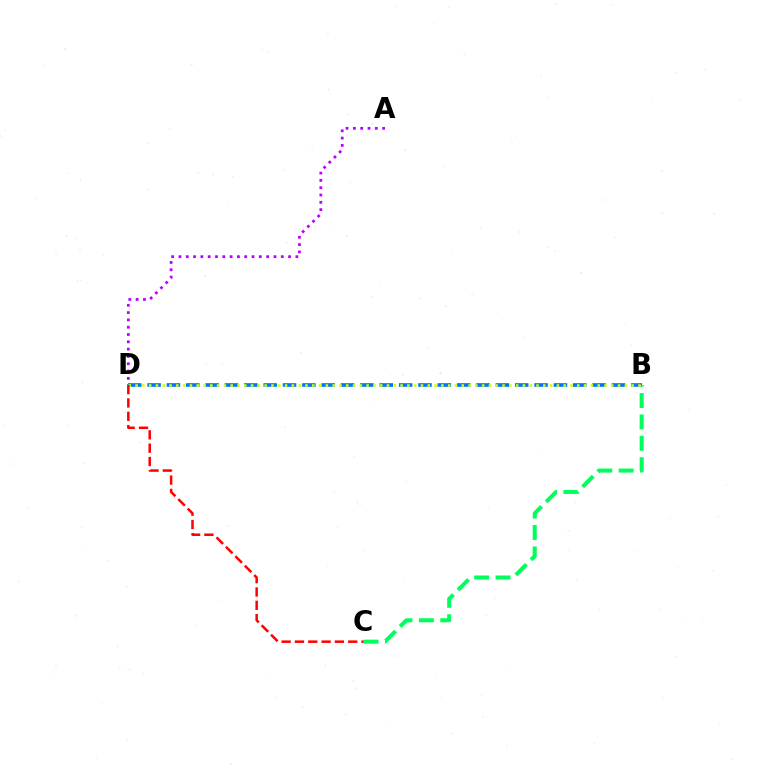{('A', 'D'): [{'color': '#b900ff', 'line_style': 'dotted', 'thickness': 1.99}], ('B', 'D'): [{'color': '#0074ff', 'line_style': 'dashed', 'thickness': 2.63}, {'color': '#d1ff00', 'line_style': 'dotted', 'thickness': 1.85}], ('B', 'C'): [{'color': '#00ff5c', 'line_style': 'dashed', 'thickness': 2.91}], ('C', 'D'): [{'color': '#ff0000', 'line_style': 'dashed', 'thickness': 1.81}]}